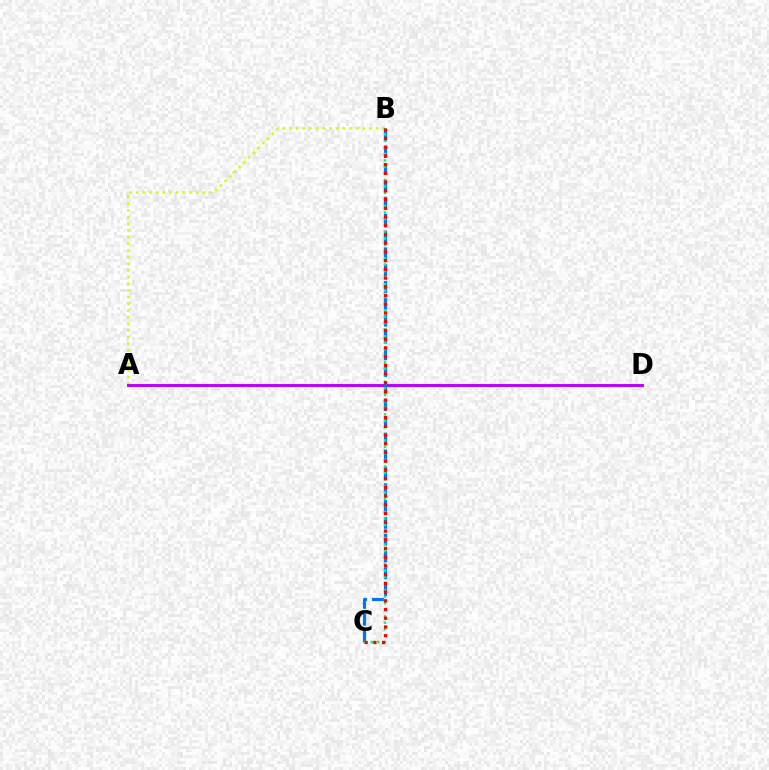{('A', 'B'): [{'color': '#d1ff00', 'line_style': 'dotted', 'thickness': 1.81}], ('A', 'D'): [{'color': '#b900ff', 'line_style': 'solid', 'thickness': 2.1}], ('B', 'C'): [{'color': '#0074ff', 'line_style': 'dashed', 'thickness': 2.29}, {'color': '#00ff5c', 'line_style': 'dotted', 'thickness': 1.77}, {'color': '#ff0000', 'line_style': 'dotted', 'thickness': 2.37}]}